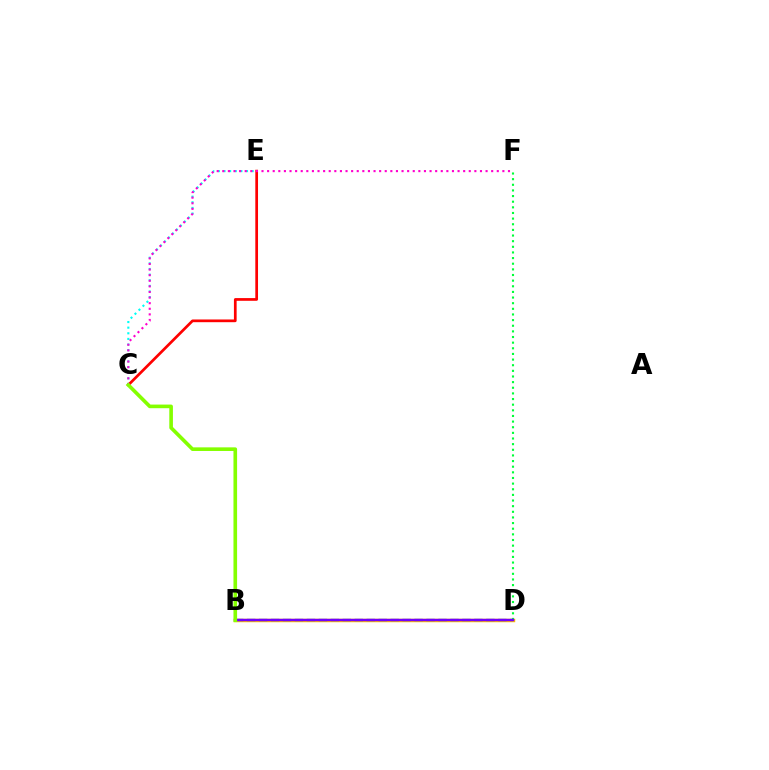{('B', 'D'): [{'color': '#ffbd00', 'line_style': 'solid', 'thickness': 2.49}, {'color': '#004bff', 'line_style': 'dashed', 'thickness': 1.62}, {'color': '#7200ff', 'line_style': 'solid', 'thickness': 1.73}], ('C', 'E'): [{'color': '#00fff6', 'line_style': 'dotted', 'thickness': 1.53}, {'color': '#ff0000', 'line_style': 'solid', 'thickness': 1.95}], ('D', 'F'): [{'color': '#00ff39', 'line_style': 'dotted', 'thickness': 1.53}], ('C', 'F'): [{'color': '#ff00cf', 'line_style': 'dotted', 'thickness': 1.52}], ('B', 'C'): [{'color': '#84ff00', 'line_style': 'solid', 'thickness': 2.61}]}